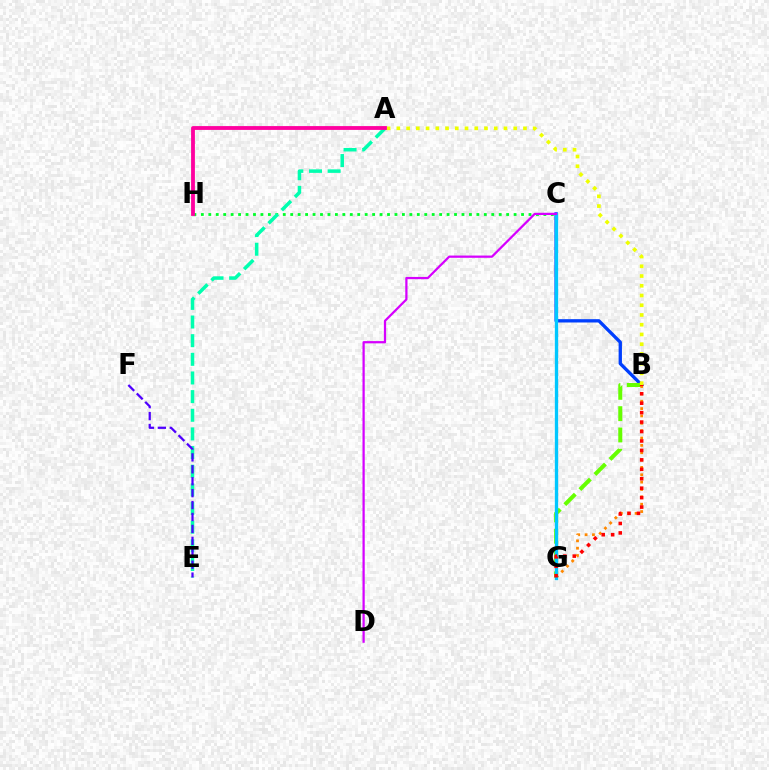{('B', 'C'): [{'color': '#003fff', 'line_style': 'solid', 'thickness': 2.39}], ('B', 'G'): [{'color': '#66ff00', 'line_style': 'dashed', 'thickness': 2.89}, {'color': '#ff8800', 'line_style': 'dotted', 'thickness': 2.0}, {'color': '#ff0000', 'line_style': 'dotted', 'thickness': 2.57}], ('C', 'H'): [{'color': '#00ff27', 'line_style': 'dotted', 'thickness': 2.02}], ('A', 'E'): [{'color': '#00ffaf', 'line_style': 'dashed', 'thickness': 2.53}], ('C', 'G'): [{'color': '#00c7ff', 'line_style': 'solid', 'thickness': 2.38}], ('A', 'B'): [{'color': '#eeff00', 'line_style': 'dotted', 'thickness': 2.65}], ('C', 'D'): [{'color': '#d600ff', 'line_style': 'solid', 'thickness': 1.61}], ('A', 'H'): [{'color': '#ff00a0', 'line_style': 'solid', 'thickness': 2.75}], ('E', 'F'): [{'color': '#4f00ff', 'line_style': 'dashed', 'thickness': 1.62}]}